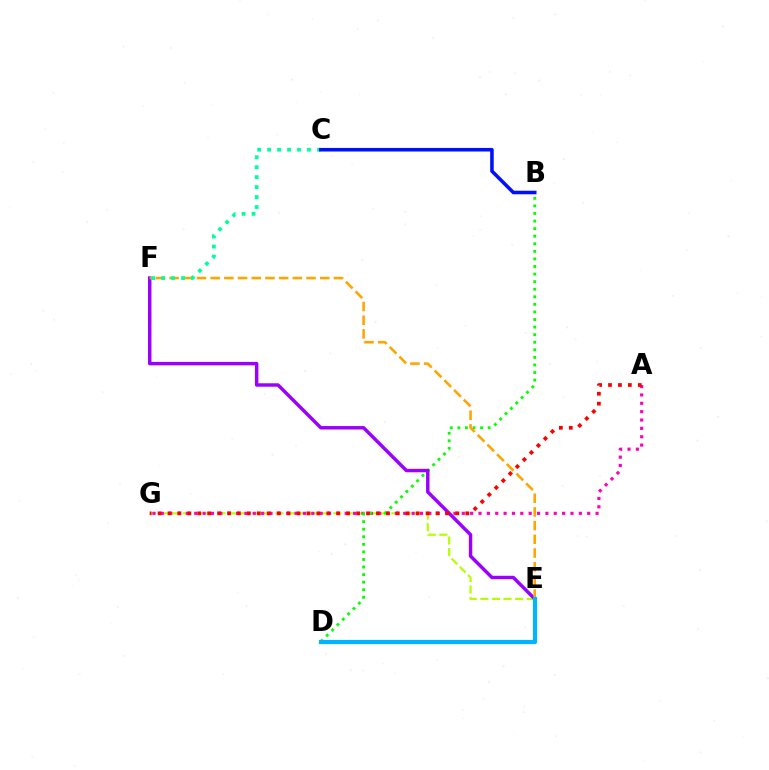{('E', 'G'): [{'color': '#b3ff00', 'line_style': 'dashed', 'thickness': 1.57}], ('A', 'G'): [{'color': '#ff00bd', 'line_style': 'dotted', 'thickness': 2.27}, {'color': '#ff0000', 'line_style': 'dotted', 'thickness': 2.7}], ('B', 'D'): [{'color': '#08ff00', 'line_style': 'dotted', 'thickness': 2.06}], ('E', 'F'): [{'color': '#9b00ff', 'line_style': 'solid', 'thickness': 2.48}, {'color': '#ffa500', 'line_style': 'dashed', 'thickness': 1.86}], ('C', 'F'): [{'color': '#00ff9d', 'line_style': 'dotted', 'thickness': 2.71}], ('D', 'E'): [{'color': '#00b5ff', 'line_style': 'solid', 'thickness': 3.0}], ('B', 'C'): [{'color': '#0010ff', 'line_style': 'solid', 'thickness': 2.56}]}